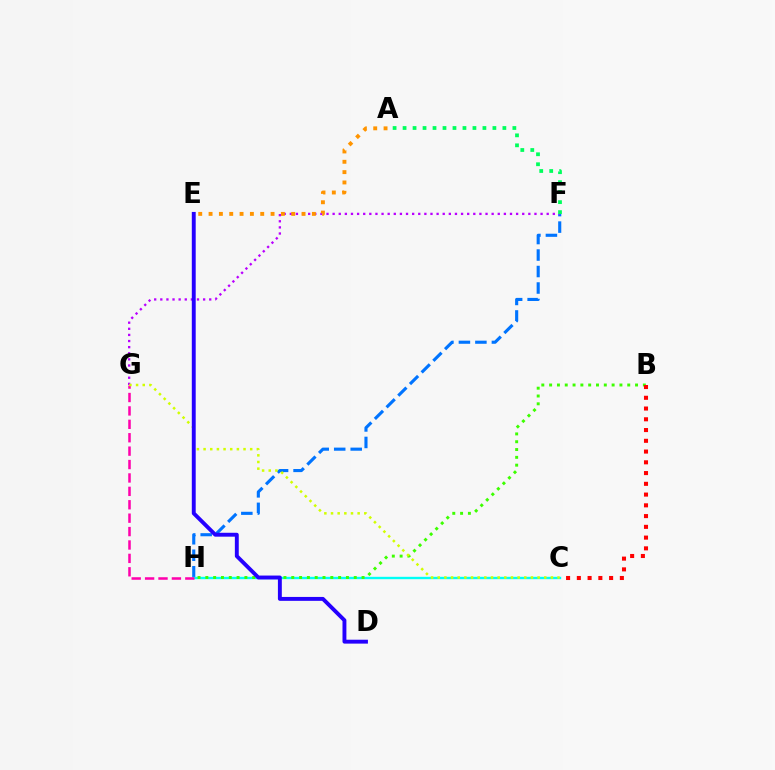{('F', 'H'): [{'color': '#0074ff', 'line_style': 'dashed', 'thickness': 2.24}], ('F', 'G'): [{'color': '#b900ff', 'line_style': 'dotted', 'thickness': 1.66}], ('C', 'H'): [{'color': '#00fff6', 'line_style': 'solid', 'thickness': 1.7}], ('G', 'H'): [{'color': '#ff00ac', 'line_style': 'dashed', 'thickness': 1.82}], ('A', 'F'): [{'color': '#00ff5c', 'line_style': 'dotted', 'thickness': 2.71}], ('B', 'H'): [{'color': '#3dff00', 'line_style': 'dotted', 'thickness': 2.12}], ('B', 'C'): [{'color': '#ff0000', 'line_style': 'dotted', 'thickness': 2.92}], ('C', 'G'): [{'color': '#d1ff00', 'line_style': 'dotted', 'thickness': 1.81}], ('A', 'E'): [{'color': '#ff9400', 'line_style': 'dotted', 'thickness': 2.81}], ('D', 'E'): [{'color': '#2500ff', 'line_style': 'solid', 'thickness': 2.81}]}